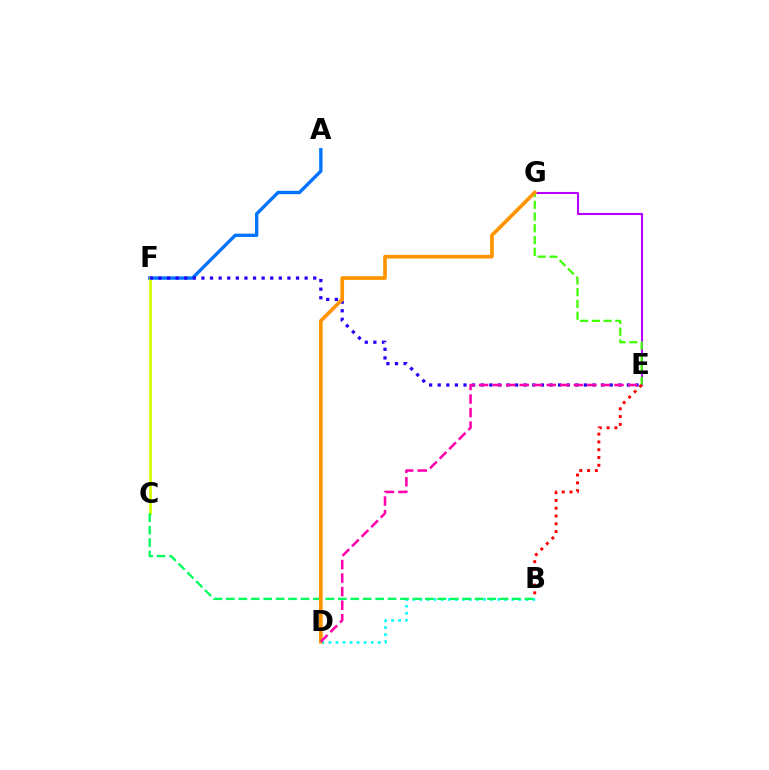{('E', 'G'): [{'color': '#b900ff', 'line_style': 'solid', 'thickness': 1.51}, {'color': '#3dff00', 'line_style': 'dashed', 'thickness': 1.6}], ('A', 'F'): [{'color': '#0074ff', 'line_style': 'solid', 'thickness': 2.41}], ('C', 'F'): [{'color': '#d1ff00', 'line_style': 'solid', 'thickness': 2.01}], ('E', 'F'): [{'color': '#2500ff', 'line_style': 'dotted', 'thickness': 2.34}], ('B', 'D'): [{'color': '#00fff6', 'line_style': 'dotted', 'thickness': 1.92}], ('B', 'E'): [{'color': '#ff0000', 'line_style': 'dotted', 'thickness': 2.12}], ('B', 'C'): [{'color': '#00ff5c', 'line_style': 'dashed', 'thickness': 1.69}], ('D', 'G'): [{'color': '#ff9400', 'line_style': 'solid', 'thickness': 2.65}], ('D', 'E'): [{'color': '#ff00ac', 'line_style': 'dashed', 'thickness': 1.84}]}